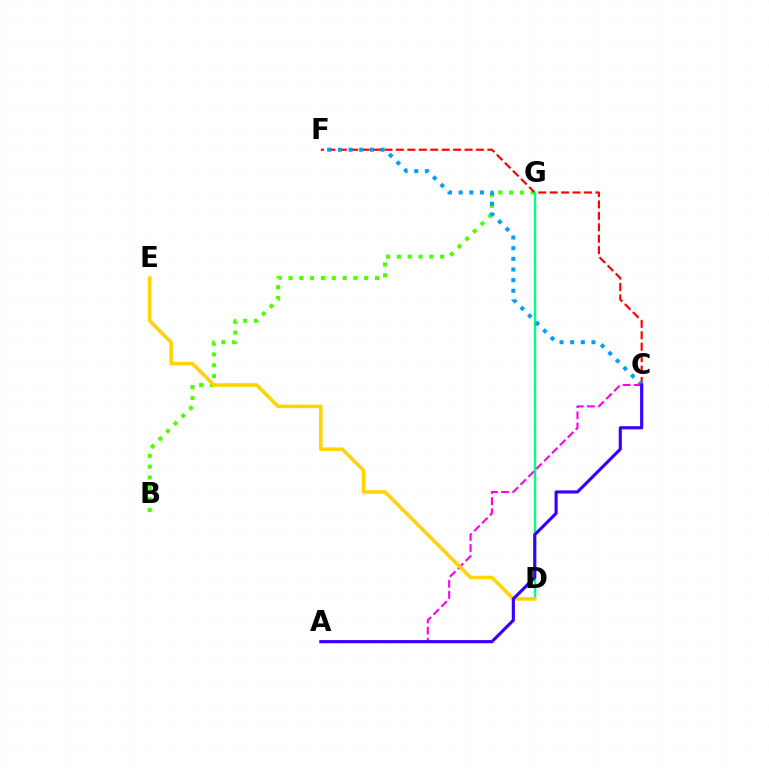{('B', 'G'): [{'color': '#4fff00', 'line_style': 'dotted', 'thickness': 2.94}], ('C', 'F'): [{'color': '#ff0000', 'line_style': 'dashed', 'thickness': 1.55}, {'color': '#009eff', 'line_style': 'dotted', 'thickness': 2.89}], ('D', 'G'): [{'color': '#00ff86', 'line_style': 'solid', 'thickness': 1.74}], ('A', 'C'): [{'color': '#ff00ed', 'line_style': 'dashed', 'thickness': 1.51}, {'color': '#3700ff', 'line_style': 'solid', 'thickness': 2.26}], ('D', 'E'): [{'color': '#ffd500', 'line_style': 'solid', 'thickness': 2.59}]}